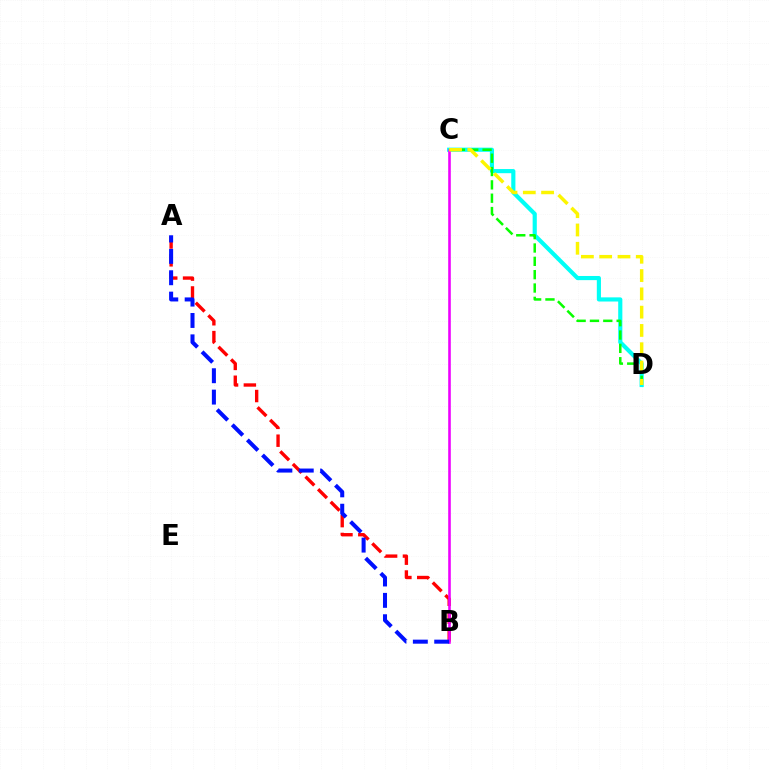{('C', 'D'): [{'color': '#00fff6', 'line_style': 'solid', 'thickness': 2.99}, {'color': '#08ff00', 'line_style': 'dashed', 'thickness': 1.81}, {'color': '#fcf500', 'line_style': 'dashed', 'thickness': 2.48}], ('A', 'B'): [{'color': '#ff0000', 'line_style': 'dashed', 'thickness': 2.42}, {'color': '#0010ff', 'line_style': 'dashed', 'thickness': 2.9}], ('B', 'C'): [{'color': '#ee00ff', 'line_style': 'solid', 'thickness': 1.87}]}